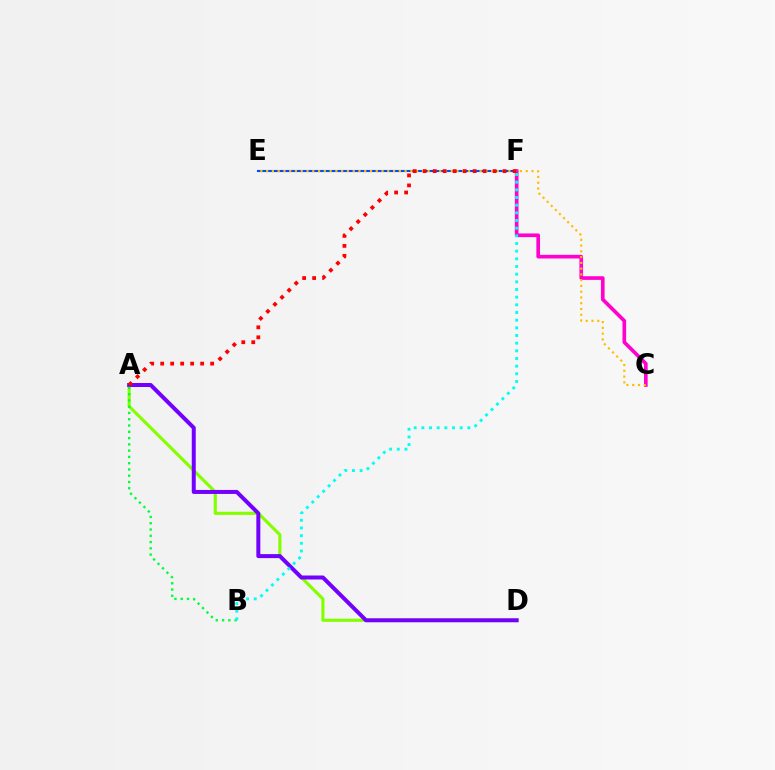{('E', 'F'): [{'color': '#004bff', 'line_style': 'solid', 'thickness': 1.53}], ('C', 'F'): [{'color': '#ff00cf', 'line_style': 'solid', 'thickness': 2.63}], ('A', 'D'): [{'color': '#84ff00', 'line_style': 'solid', 'thickness': 2.25}, {'color': '#7200ff', 'line_style': 'solid', 'thickness': 2.87}], ('C', 'E'): [{'color': '#ffbd00', 'line_style': 'dotted', 'thickness': 1.57}], ('A', 'B'): [{'color': '#00ff39', 'line_style': 'dotted', 'thickness': 1.7}], ('B', 'F'): [{'color': '#00fff6', 'line_style': 'dotted', 'thickness': 2.08}], ('A', 'F'): [{'color': '#ff0000', 'line_style': 'dotted', 'thickness': 2.71}]}